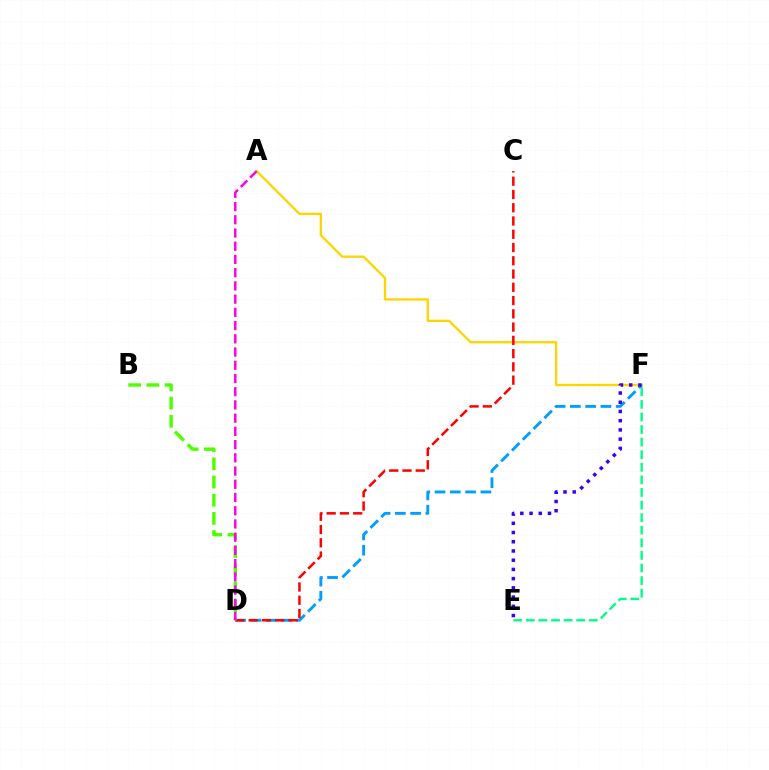{('A', 'F'): [{'color': '#ffd500', 'line_style': 'solid', 'thickness': 1.67}], ('E', 'F'): [{'color': '#00ff86', 'line_style': 'dashed', 'thickness': 1.71}, {'color': '#3700ff', 'line_style': 'dotted', 'thickness': 2.51}], ('D', 'F'): [{'color': '#009eff', 'line_style': 'dashed', 'thickness': 2.07}], ('C', 'D'): [{'color': '#ff0000', 'line_style': 'dashed', 'thickness': 1.8}], ('B', 'D'): [{'color': '#4fff00', 'line_style': 'dashed', 'thickness': 2.47}], ('A', 'D'): [{'color': '#ff00ed', 'line_style': 'dashed', 'thickness': 1.8}]}